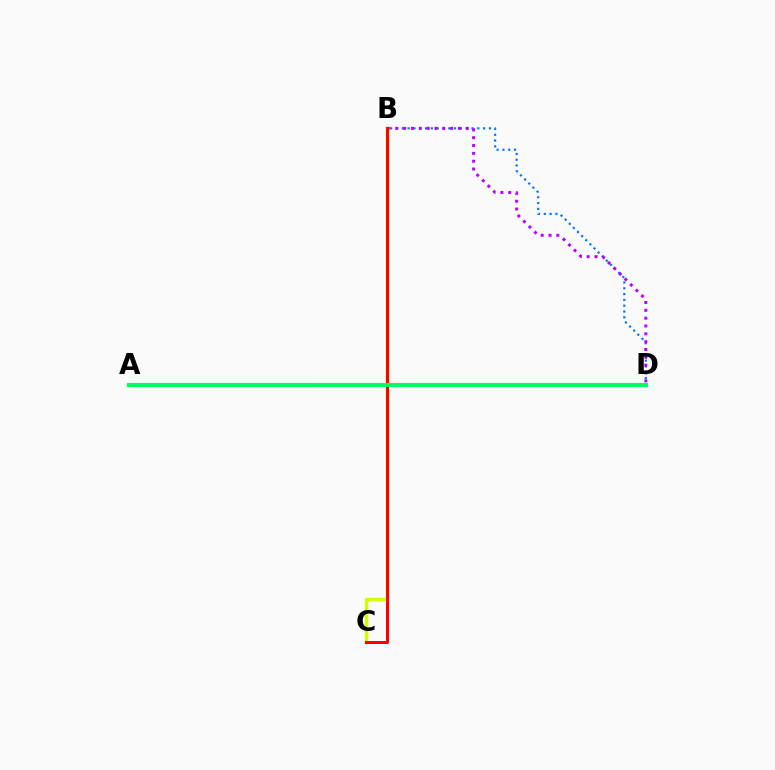{('B', 'D'): [{'color': '#0074ff', 'line_style': 'dotted', 'thickness': 1.58}, {'color': '#b900ff', 'line_style': 'dotted', 'thickness': 2.13}], ('B', 'C'): [{'color': '#d1ff00', 'line_style': 'solid', 'thickness': 2.51}, {'color': '#ff0000', 'line_style': 'solid', 'thickness': 2.17}], ('A', 'D'): [{'color': '#00ff5c', 'line_style': 'solid', 'thickness': 2.93}]}